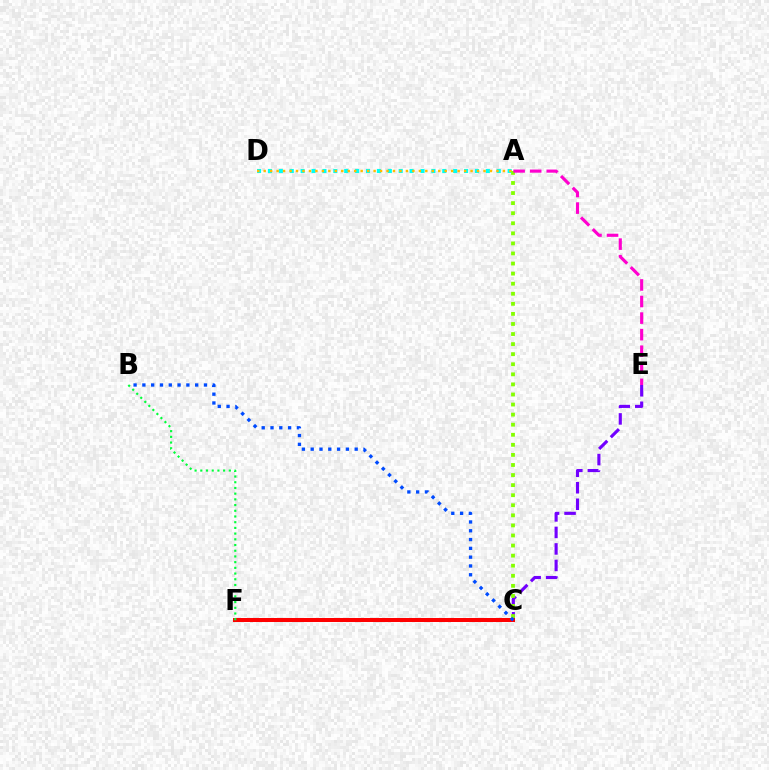{('A', 'D'): [{'color': '#00fff6', 'line_style': 'dotted', 'thickness': 2.96}, {'color': '#ffbd00', 'line_style': 'dotted', 'thickness': 1.76}], ('C', 'E'): [{'color': '#7200ff', 'line_style': 'dashed', 'thickness': 2.24}], ('C', 'F'): [{'color': '#ff0000', 'line_style': 'solid', 'thickness': 2.89}], ('A', 'C'): [{'color': '#84ff00', 'line_style': 'dotted', 'thickness': 2.74}], ('B', 'F'): [{'color': '#00ff39', 'line_style': 'dotted', 'thickness': 1.55}], ('B', 'C'): [{'color': '#004bff', 'line_style': 'dotted', 'thickness': 2.39}], ('A', 'E'): [{'color': '#ff00cf', 'line_style': 'dashed', 'thickness': 2.25}]}